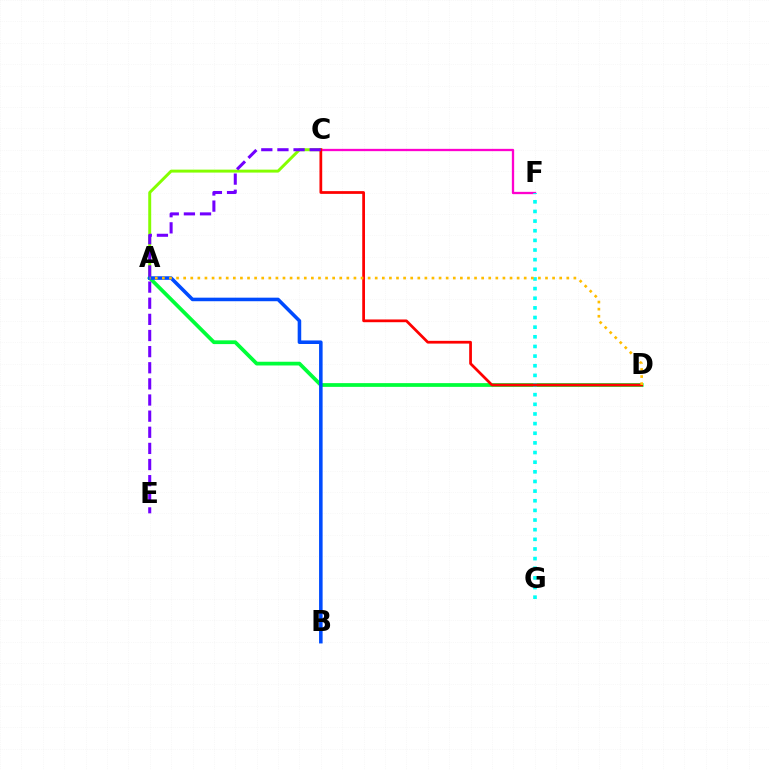{('A', 'D'): [{'color': '#00ff39', 'line_style': 'solid', 'thickness': 2.69}, {'color': '#ffbd00', 'line_style': 'dotted', 'thickness': 1.93}], ('A', 'C'): [{'color': '#84ff00', 'line_style': 'solid', 'thickness': 2.12}], ('A', 'B'): [{'color': '#004bff', 'line_style': 'solid', 'thickness': 2.56}], ('C', 'F'): [{'color': '#ff00cf', 'line_style': 'solid', 'thickness': 1.66}], ('F', 'G'): [{'color': '#00fff6', 'line_style': 'dotted', 'thickness': 2.62}], ('C', 'D'): [{'color': '#ff0000', 'line_style': 'solid', 'thickness': 1.98}], ('C', 'E'): [{'color': '#7200ff', 'line_style': 'dashed', 'thickness': 2.19}]}